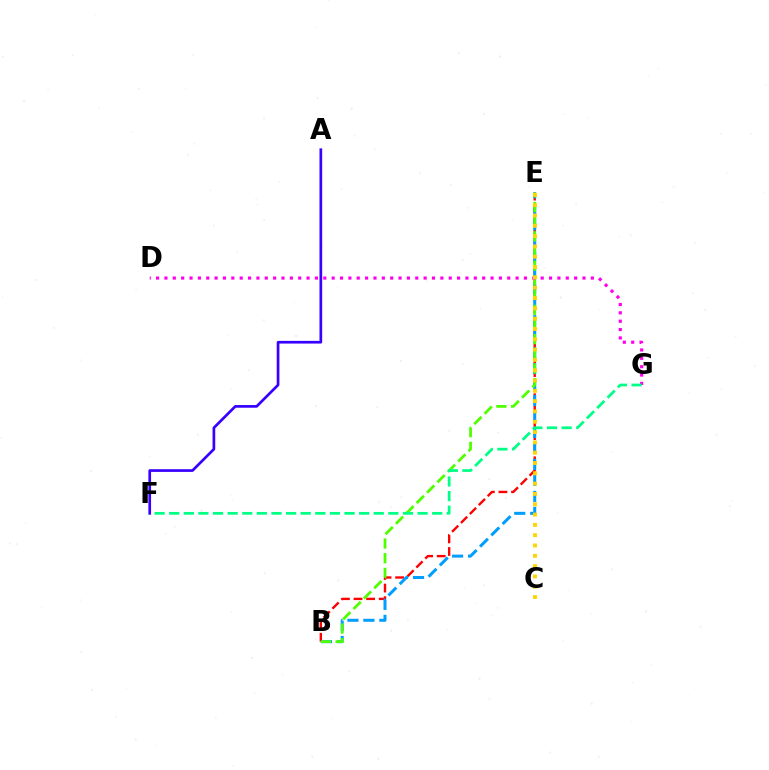{('B', 'E'): [{'color': '#ff0000', 'line_style': 'dashed', 'thickness': 1.71}, {'color': '#009eff', 'line_style': 'dashed', 'thickness': 2.17}, {'color': '#4fff00', 'line_style': 'dashed', 'thickness': 1.99}], ('D', 'G'): [{'color': '#ff00ed', 'line_style': 'dotted', 'thickness': 2.27}], ('C', 'E'): [{'color': '#ffd500', 'line_style': 'dotted', 'thickness': 2.8}], ('F', 'G'): [{'color': '#00ff86', 'line_style': 'dashed', 'thickness': 1.98}], ('A', 'F'): [{'color': '#3700ff', 'line_style': 'solid', 'thickness': 1.94}]}